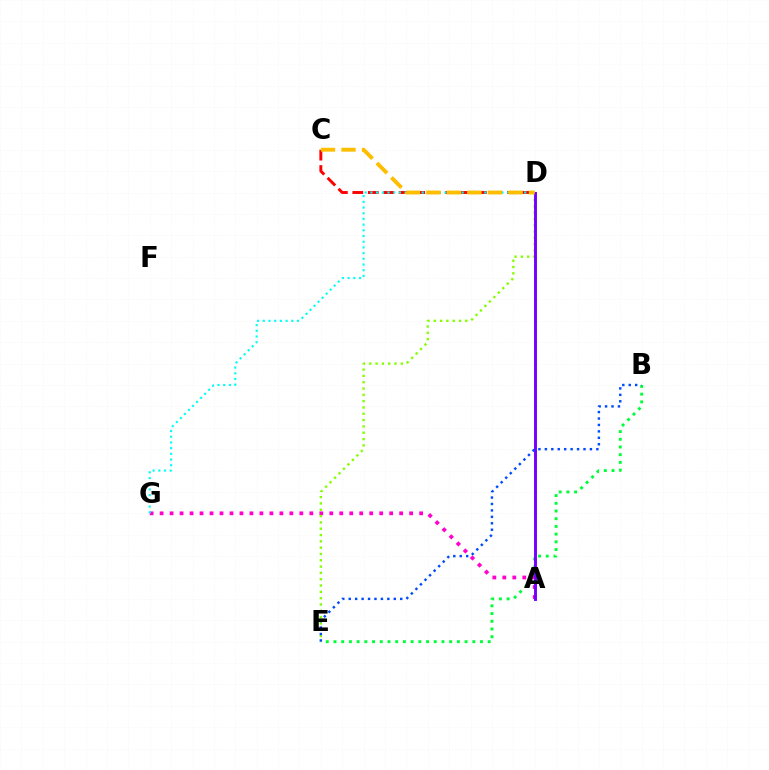{('A', 'G'): [{'color': '#ff00cf', 'line_style': 'dotted', 'thickness': 2.71}], ('C', 'D'): [{'color': '#ff0000', 'line_style': 'dashed', 'thickness': 2.1}, {'color': '#ffbd00', 'line_style': 'dashed', 'thickness': 2.79}], ('B', 'E'): [{'color': '#00ff39', 'line_style': 'dotted', 'thickness': 2.09}, {'color': '#004bff', 'line_style': 'dotted', 'thickness': 1.75}], ('D', 'E'): [{'color': '#84ff00', 'line_style': 'dotted', 'thickness': 1.72}], ('A', 'D'): [{'color': '#7200ff', 'line_style': 'solid', 'thickness': 2.09}], ('D', 'G'): [{'color': '#00fff6', 'line_style': 'dotted', 'thickness': 1.55}]}